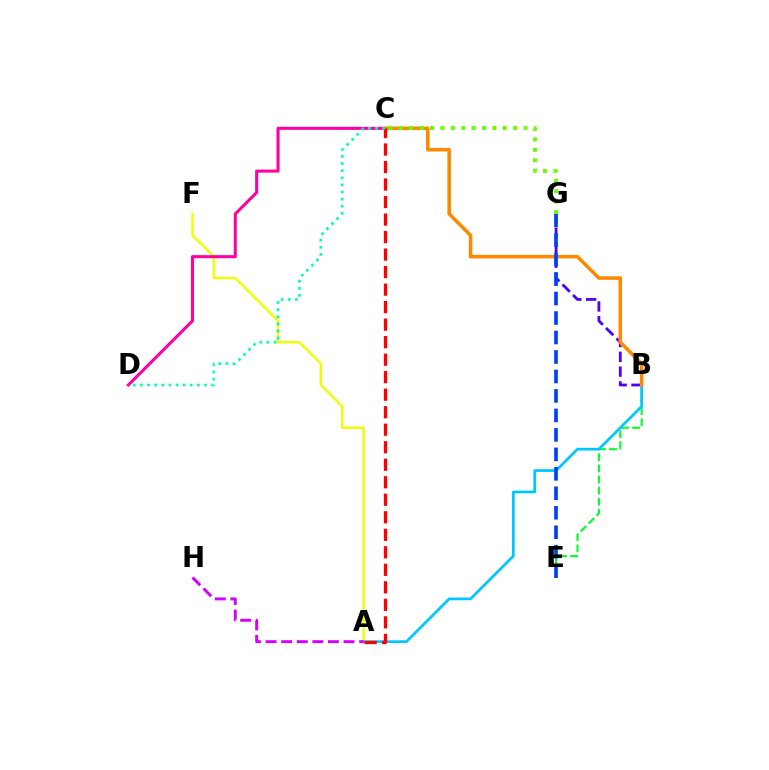{('B', 'G'): [{'color': '#4f00ff', 'line_style': 'dashed', 'thickness': 2.01}], ('A', 'F'): [{'color': '#eeff00', 'line_style': 'solid', 'thickness': 1.73}], ('B', 'E'): [{'color': '#00ff27', 'line_style': 'dashed', 'thickness': 1.51}], ('A', 'B'): [{'color': '#00c7ff', 'line_style': 'solid', 'thickness': 1.97}], ('C', 'D'): [{'color': '#ff00a0', 'line_style': 'solid', 'thickness': 2.2}, {'color': '#00ffaf', 'line_style': 'dotted', 'thickness': 1.94}], ('B', 'C'): [{'color': '#ff8800', 'line_style': 'solid', 'thickness': 2.54}], ('A', 'C'): [{'color': '#ff0000', 'line_style': 'dashed', 'thickness': 2.38}], ('E', 'G'): [{'color': '#003fff', 'line_style': 'dashed', 'thickness': 2.65}], ('C', 'G'): [{'color': '#66ff00', 'line_style': 'dotted', 'thickness': 2.83}], ('A', 'H'): [{'color': '#d600ff', 'line_style': 'dashed', 'thickness': 2.12}]}